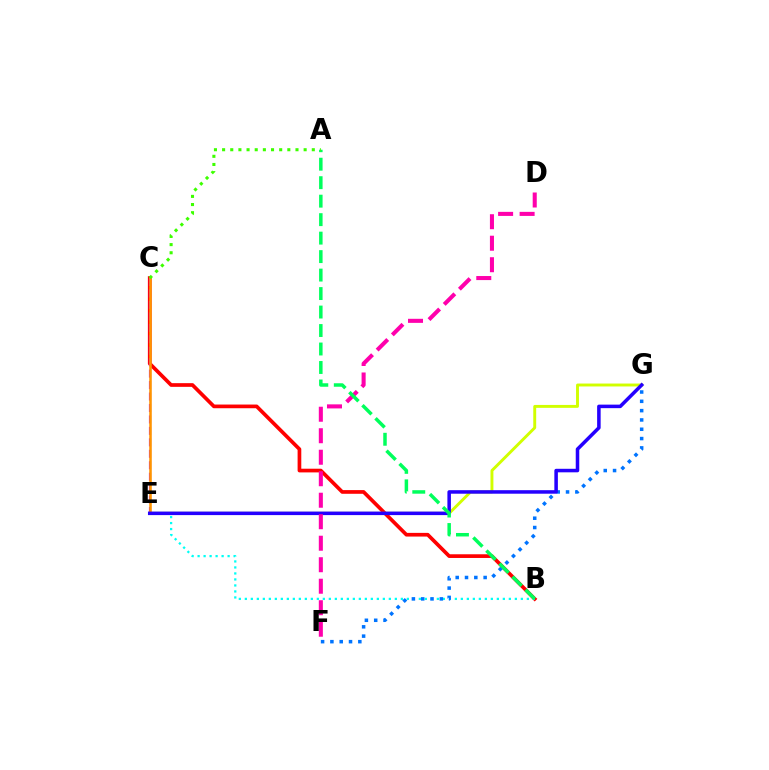{('B', 'C'): [{'color': '#ff0000', 'line_style': 'solid', 'thickness': 2.66}], ('B', 'E'): [{'color': '#00fff6', 'line_style': 'dotted', 'thickness': 1.63}], ('E', 'G'): [{'color': '#d1ff00', 'line_style': 'solid', 'thickness': 2.1}, {'color': '#2500ff', 'line_style': 'solid', 'thickness': 2.54}], ('F', 'G'): [{'color': '#0074ff', 'line_style': 'dotted', 'thickness': 2.53}], ('C', 'E'): [{'color': '#b900ff', 'line_style': 'dashed', 'thickness': 1.56}, {'color': '#ff9400', 'line_style': 'solid', 'thickness': 1.84}], ('D', 'F'): [{'color': '#ff00ac', 'line_style': 'dashed', 'thickness': 2.92}], ('A', 'B'): [{'color': '#00ff5c', 'line_style': 'dashed', 'thickness': 2.51}], ('A', 'C'): [{'color': '#3dff00', 'line_style': 'dotted', 'thickness': 2.22}]}